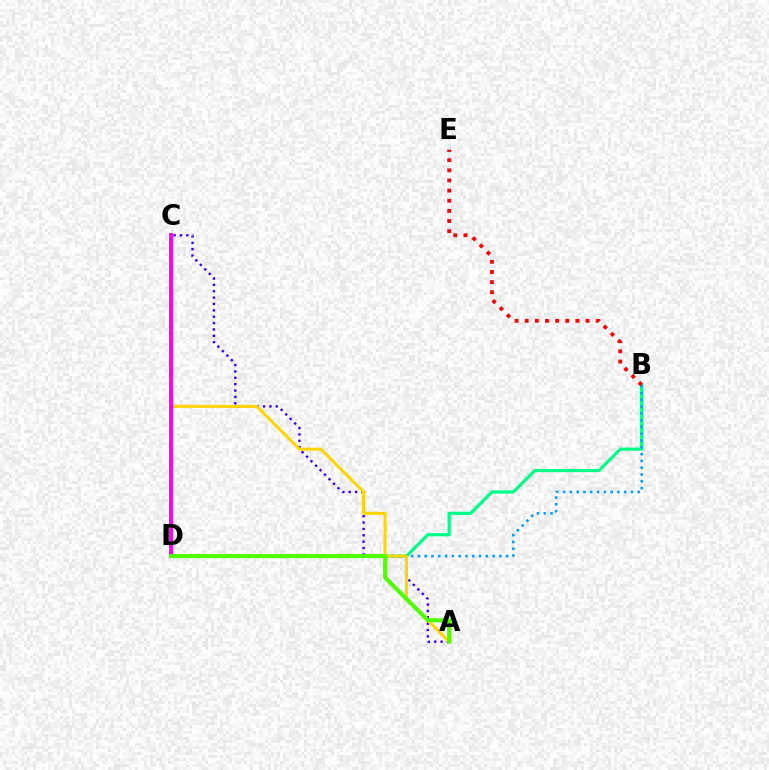{('B', 'D'): [{'color': '#00ff86', 'line_style': 'solid', 'thickness': 2.31}, {'color': '#009eff', 'line_style': 'dotted', 'thickness': 1.84}], ('A', 'C'): [{'color': '#3700ff', 'line_style': 'dotted', 'thickness': 1.73}, {'color': '#ffd500', 'line_style': 'solid', 'thickness': 2.18}], ('B', 'E'): [{'color': '#ff0000', 'line_style': 'dotted', 'thickness': 2.76}], ('C', 'D'): [{'color': '#ff00ed', 'line_style': 'solid', 'thickness': 2.82}], ('A', 'D'): [{'color': '#4fff00', 'line_style': 'solid', 'thickness': 2.94}]}